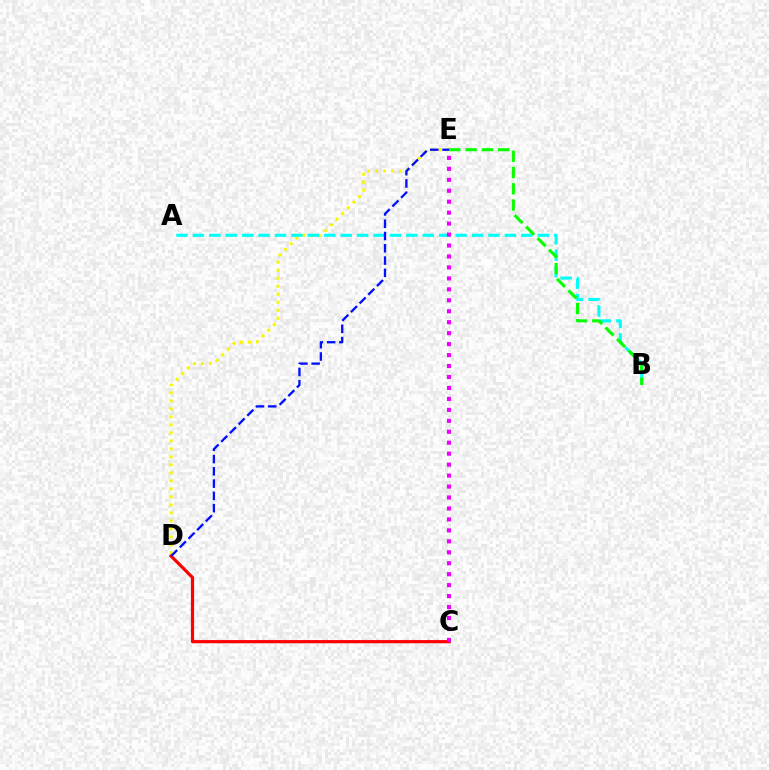{('D', 'E'): [{'color': '#fcf500', 'line_style': 'dotted', 'thickness': 2.17}, {'color': '#0010ff', 'line_style': 'dashed', 'thickness': 1.67}], ('C', 'D'): [{'color': '#ff0000', 'line_style': 'solid', 'thickness': 2.3}], ('A', 'B'): [{'color': '#00fff6', 'line_style': 'dashed', 'thickness': 2.23}], ('B', 'E'): [{'color': '#08ff00', 'line_style': 'dashed', 'thickness': 2.21}], ('C', 'E'): [{'color': '#ee00ff', 'line_style': 'dotted', 'thickness': 2.98}]}